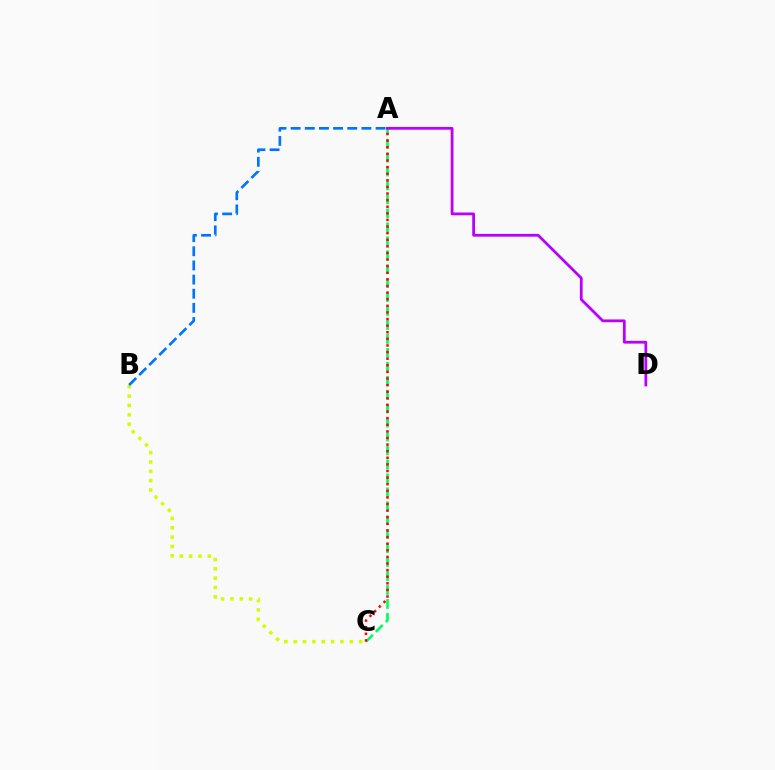{('A', 'C'): [{'color': '#00ff5c', 'line_style': 'dashed', 'thickness': 1.89}, {'color': '#ff0000', 'line_style': 'dotted', 'thickness': 1.8}], ('B', 'C'): [{'color': '#d1ff00', 'line_style': 'dotted', 'thickness': 2.54}], ('A', 'B'): [{'color': '#0074ff', 'line_style': 'dashed', 'thickness': 1.92}], ('A', 'D'): [{'color': '#b900ff', 'line_style': 'solid', 'thickness': 2.0}]}